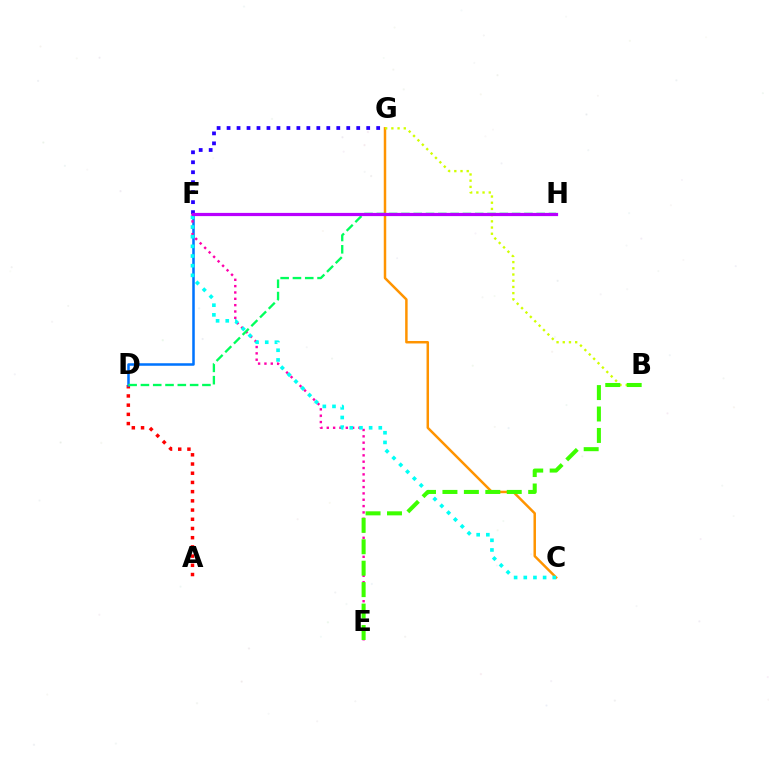{('F', 'G'): [{'color': '#2500ff', 'line_style': 'dotted', 'thickness': 2.71}], ('C', 'G'): [{'color': '#ff9400', 'line_style': 'solid', 'thickness': 1.79}], ('A', 'D'): [{'color': '#ff0000', 'line_style': 'dotted', 'thickness': 2.5}], ('D', 'F'): [{'color': '#0074ff', 'line_style': 'solid', 'thickness': 1.82}], ('B', 'G'): [{'color': '#d1ff00', 'line_style': 'dotted', 'thickness': 1.69}], ('E', 'F'): [{'color': '#ff00ac', 'line_style': 'dotted', 'thickness': 1.72}], ('D', 'H'): [{'color': '#00ff5c', 'line_style': 'dashed', 'thickness': 1.67}], ('C', 'F'): [{'color': '#00fff6', 'line_style': 'dotted', 'thickness': 2.63}], ('F', 'H'): [{'color': '#b900ff', 'line_style': 'solid', 'thickness': 2.31}], ('B', 'E'): [{'color': '#3dff00', 'line_style': 'dashed', 'thickness': 2.91}]}